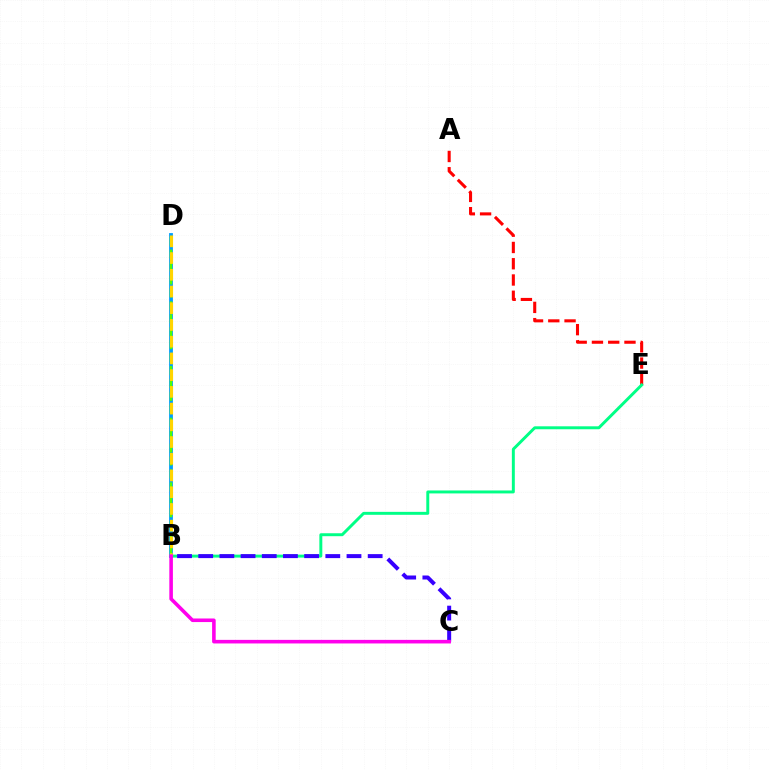{('A', 'E'): [{'color': '#ff0000', 'line_style': 'dashed', 'thickness': 2.21}], ('B', 'E'): [{'color': '#00ff86', 'line_style': 'solid', 'thickness': 2.12}], ('B', 'D'): [{'color': '#009eff', 'line_style': 'solid', 'thickness': 2.74}, {'color': '#4fff00', 'line_style': 'dashed', 'thickness': 1.76}, {'color': '#ffd500', 'line_style': 'dashed', 'thickness': 2.27}], ('B', 'C'): [{'color': '#3700ff', 'line_style': 'dashed', 'thickness': 2.88}, {'color': '#ff00ed', 'line_style': 'solid', 'thickness': 2.58}]}